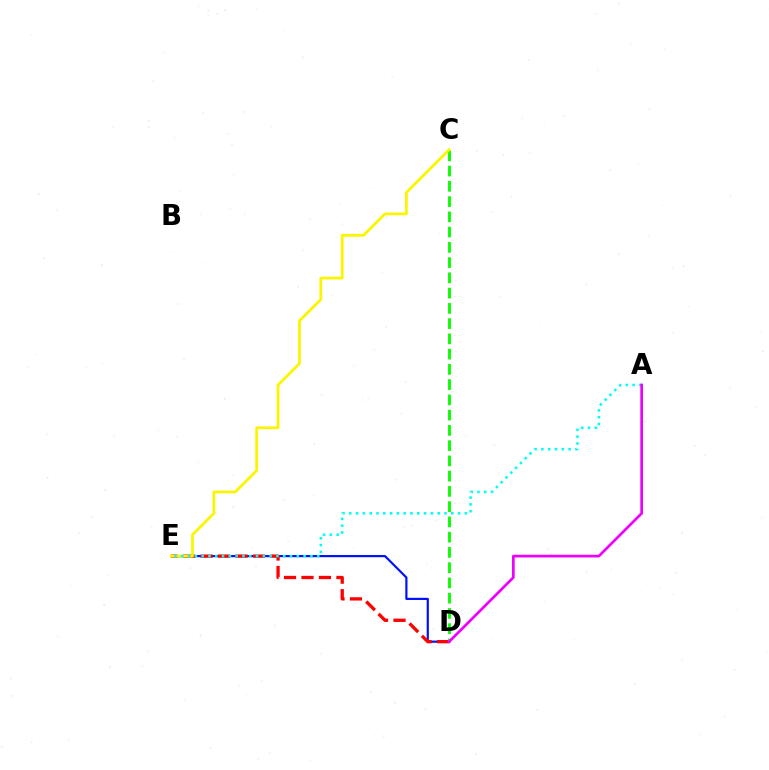{('D', 'E'): [{'color': '#0010ff', 'line_style': 'solid', 'thickness': 1.57}, {'color': '#ff0000', 'line_style': 'dashed', 'thickness': 2.37}], ('C', 'D'): [{'color': '#08ff00', 'line_style': 'dashed', 'thickness': 2.07}], ('C', 'E'): [{'color': '#fcf500', 'line_style': 'solid', 'thickness': 2.0}], ('A', 'E'): [{'color': '#00fff6', 'line_style': 'dotted', 'thickness': 1.85}], ('A', 'D'): [{'color': '#ee00ff', 'line_style': 'solid', 'thickness': 1.95}]}